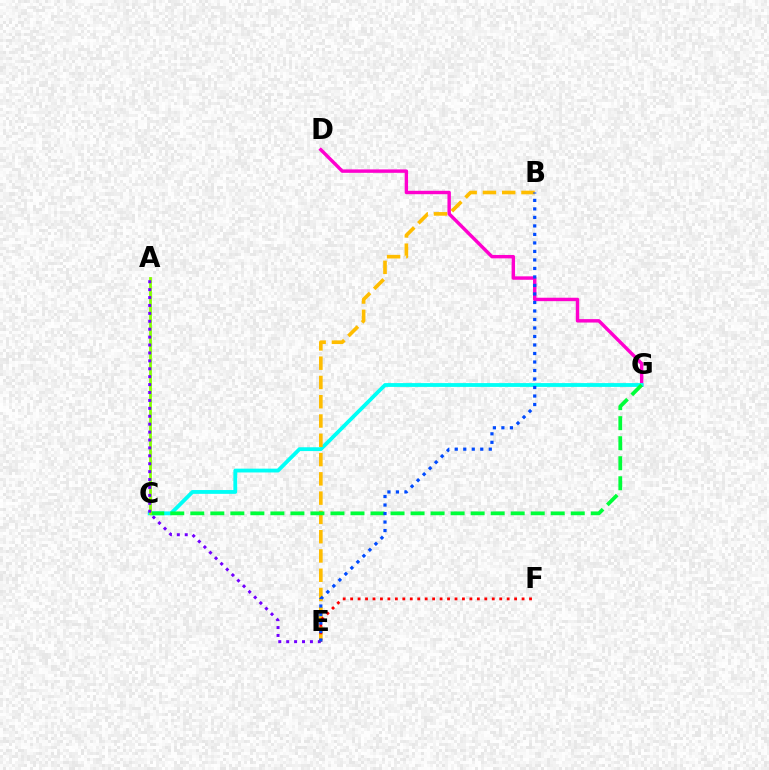{('D', 'G'): [{'color': '#ff00cf', 'line_style': 'solid', 'thickness': 2.46}], ('C', 'G'): [{'color': '#00fff6', 'line_style': 'solid', 'thickness': 2.75}, {'color': '#00ff39', 'line_style': 'dashed', 'thickness': 2.72}], ('B', 'E'): [{'color': '#ffbd00', 'line_style': 'dashed', 'thickness': 2.62}, {'color': '#004bff', 'line_style': 'dotted', 'thickness': 2.31}], ('A', 'C'): [{'color': '#84ff00', 'line_style': 'solid', 'thickness': 2.01}], ('A', 'E'): [{'color': '#7200ff', 'line_style': 'dotted', 'thickness': 2.15}], ('E', 'F'): [{'color': '#ff0000', 'line_style': 'dotted', 'thickness': 2.03}]}